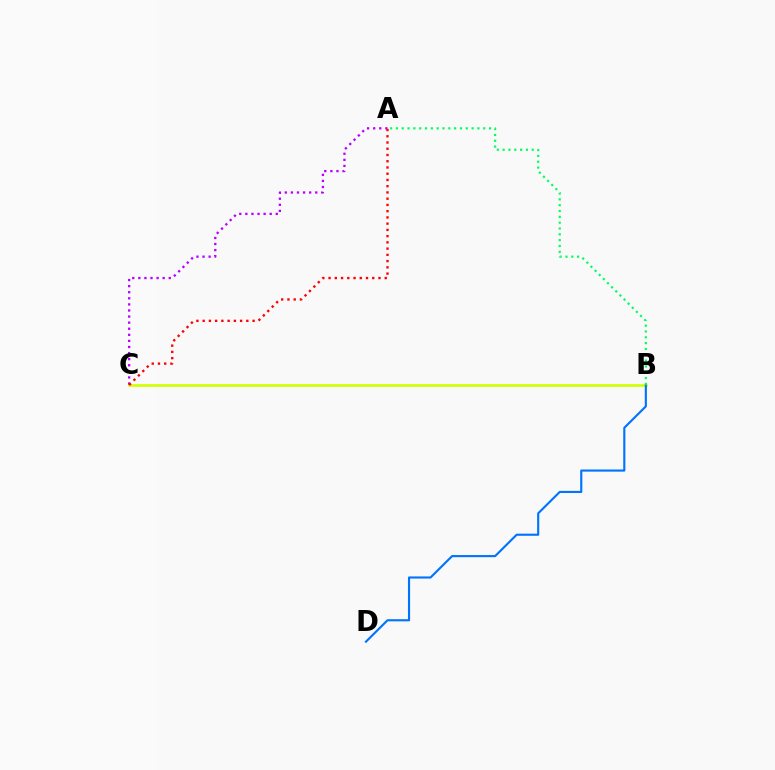{('B', 'C'): [{'color': '#d1ff00', 'line_style': 'solid', 'thickness': 1.93}], ('A', 'C'): [{'color': '#b900ff', 'line_style': 'dotted', 'thickness': 1.65}, {'color': '#ff0000', 'line_style': 'dotted', 'thickness': 1.7}], ('B', 'D'): [{'color': '#0074ff', 'line_style': 'solid', 'thickness': 1.54}], ('A', 'B'): [{'color': '#00ff5c', 'line_style': 'dotted', 'thickness': 1.58}]}